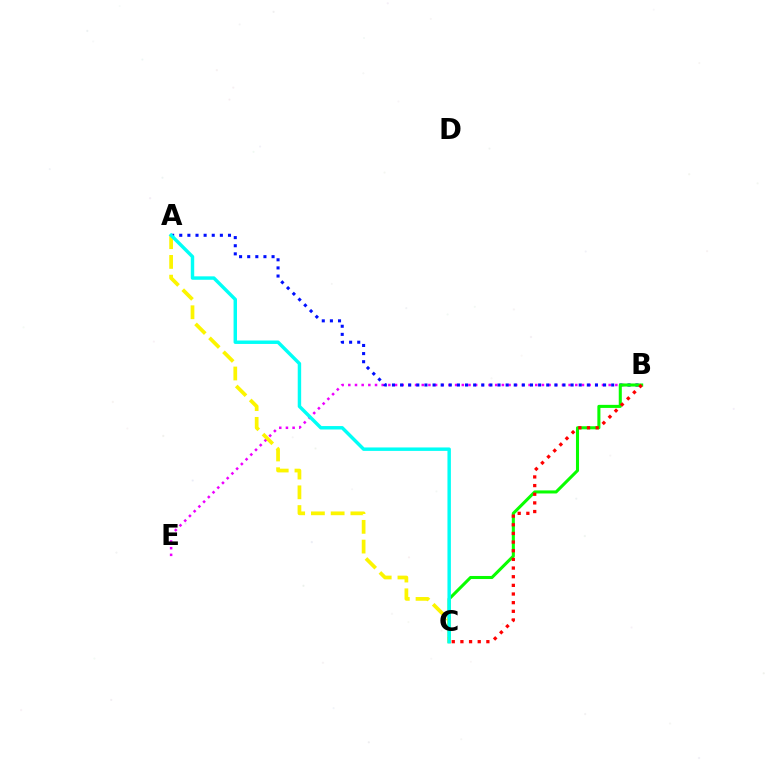{('B', 'E'): [{'color': '#ee00ff', 'line_style': 'dotted', 'thickness': 1.81}], ('A', 'B'): [{'color': '#0010ff', 'line_style': 'dotted', 'thickness': 2.21}], ('B', 'C'): [{'color': '#08ff00', 'line_style': 'solid', 'thickness': 2.2}, {'color': '#ff0000', 'line_style': 'dotted', 'thickness': 2.35}], ('A', 'C'): [{'color': '#fcf500', 'line_style': 'dashed', 'thickness': 2.68}, {'color': '#00fff6', 'line_style': 'solid', 'thickness': 2.48}]}